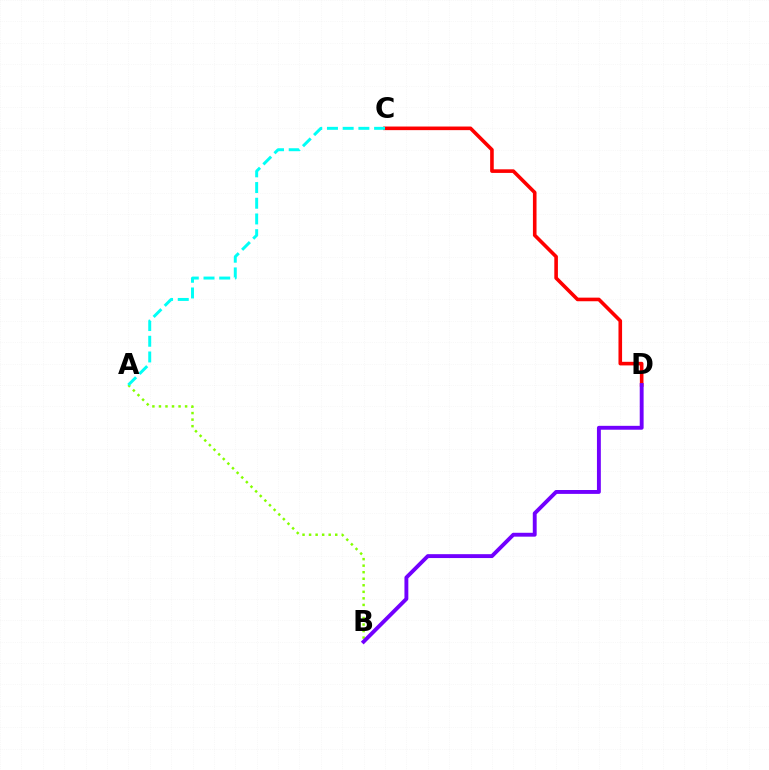{('A', 'B'): [{'color': '#84ff00', 'line_style': 'dotted', 'thickness': 1.78}], ('C', 'D'): [{'color': '#ff0000', 'line_style': 'solid', 'thickness': 2.59}], ('A', 'C'): [{'color': '#00fff6', 'line_style': 'dashed', 'thickness': 2.13}], ('B', 'D'): [{'color': '#7200ff', 'line_style': 'solid', 'thickness': 2.8}]}